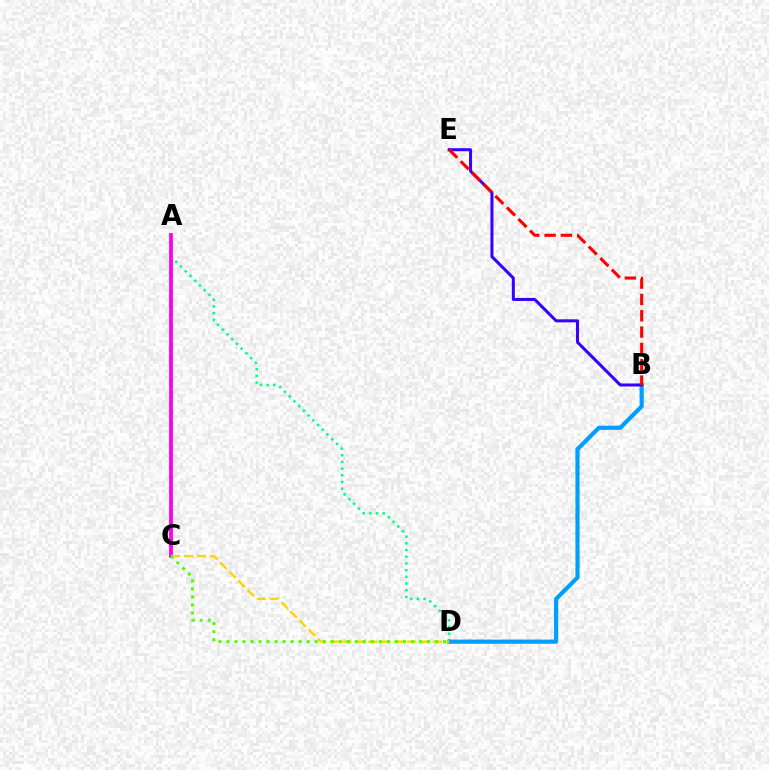{('A', 'D'): [{'color': '#00ff86', 'line_style': 'dotted', 'thickness': 1.82}], ('B', 'D'): [{'color': '#009eff', 'line_style': 'solid', 'thickness': 2.99}], ('B', 'E'): [{'color': '#3700ff', 'line_style': 'solid', 'thickness': 2.18}, {'color': '#ff0000', 'line_style': 'dashed', 'thickness': 2.22}], ('A', 'C'): [{'color': '#ff00ed', 'line_style': 'solid', 'thickness': 2.74}], ('C', 'D'): [{'color': '#ffd500', 'line_style': 'dashed', 'thickness': 1.76}, {'color': '#4fff00', 'line_style': 'dotted', 'thickness': 2.18}]}